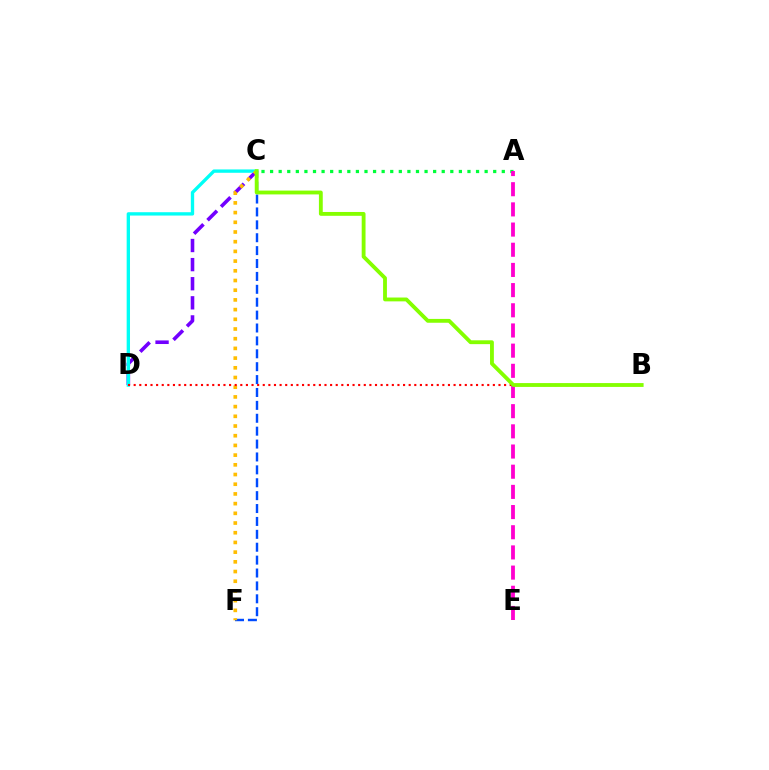{('C', 'F'): [{'color': '#004bff', 'line_style': 'dashed', 'thickness': 1.75}, {'color': '#ffbd00', 'line_style': 'dotted', 'thickness': 2.64}], ('A', 'C'): [{'color': '#00ff39', 'line_style': 'dotted', 'thickness': 2.33}], ('C', 'D'): [{'color': '#7200ff', 'line_style': 'dashed', 'thickness': 2.6}, {'color': '#00fff6', 'line_style': 'solid', 'thickness': 2.4}], ('A', 'E'): [{'color': '#ff00cf', 'line_style': 'dashed', 'thickness': 2.74}], ('B', 'D'): [{'color': '#ff0000', 'line_style': 'dotted', 'thickness': 1.52}], ('B', 'C'): [{'color': '#84ff00', 'line_style': 'solid', 'thickness': 2.76}]}